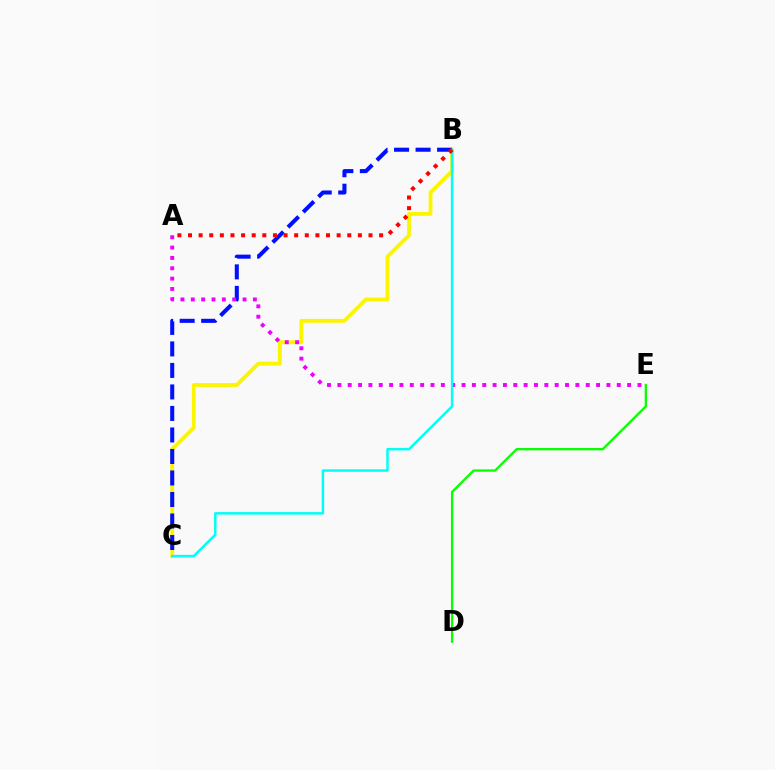{('B', 'C'): [{'color': '#fcf500', 'line_style': 'solid', 'thickness': 2.77}, {'color': '#0010ff', 'line_style': 'dashed', 'thickness': 2.92}, {'color': '#00fff6', 'line_style': 'solid', 'thickness': 1.79}], ('D', 'E'): [{'color': '#08ff00', 'line_style': 'solid', 'thickness': 1.66}], ('A', 'E'): [{'color': '#ee00ff', 'line_style': 'dotted', 'thickness': 2.81}], ('A', 'B'): [{'color': '#ff0000', 'line_style': 'dotted', 'thickness': 2.89}]}